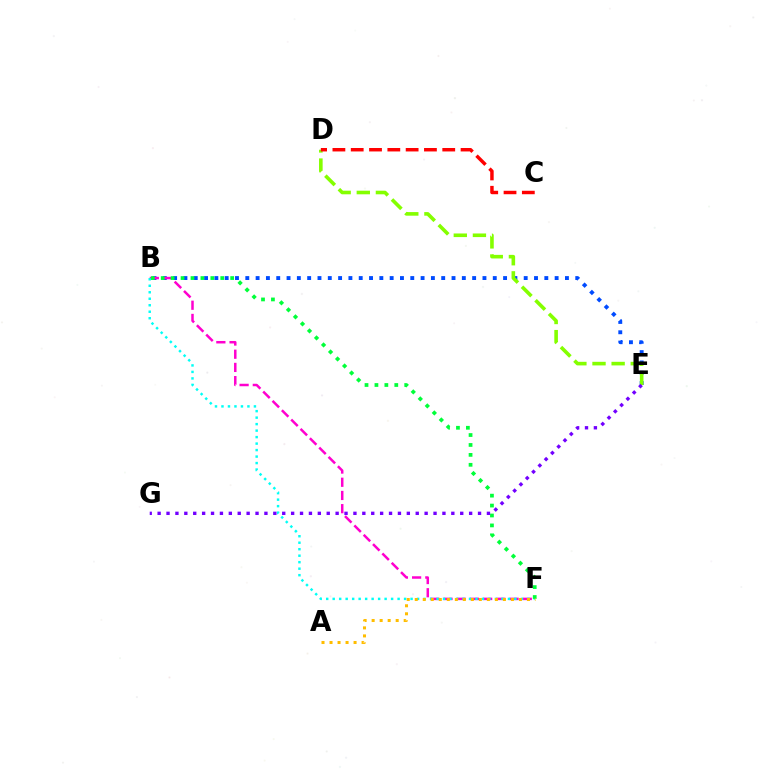{('B', 'E'): [{'color': '#004bff', 'line_style': 'dotted', 'thickness': 2.8}], ('B', 'F'): [{'color': '#ff00cf', 'line_style': 'dashed', 'thickness': 1.79}, {'color': '#00fff6', 'line_style': 'dotted', 'thickness': 1.76}, {'color': '#00ff39', 'line_style': 'dotted', 'thickness': 2.7}], ('D', 'E'): [{'color': '#84ff00', 'line_style': 'dashed', 'thickness': 2.6}], ('C', 'D'): [{'color': '#ff0000', 'line_style': 'dashed', 'thickness': 2.49}], ('E', 'G'): [{'color': '#7200ff', 'line_style': 'dotted', 'thickness': 2.42}], ('A', 'F'): [{'color': '#ffbd00', 'line_style': 'dotted', 'thickness': 2.18}]}